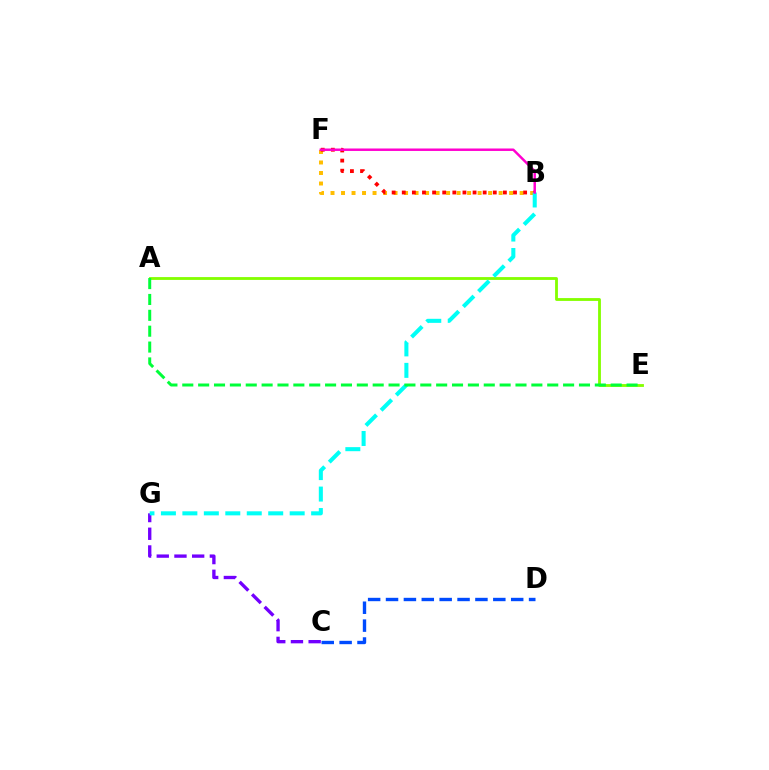{('A', 'E'): [{'color': '#84ff00', 'line_style': 'solid', 'thickness': 2.04}, {'color': '#00ff39', 'line_style': 'dashed', 'thickness': 2.16}], ('B', 'F'): [{'color': '#ffbd00', 'line_style': 'dotted', 'thickness': 2.85}, {'color': '#ff0000', 'line_style': 'dotted', 'thickness': 2.75}, {'color': '#ff00cf', 'line_style': 'solid', 'thickness': 1.77}], ('C', 'D'): [{'color': '#004bff', 'line_style': 'dashed', 'thickness': 2.43}], ('C', 'G'): [{'color': '#7200ff', 'line_style': 'dashed', 'thickness': 2.4}], ('B', 'G'): [{'color': '#00fff6', 'line_style': 'dashed', 'thickness': 2.92}]}